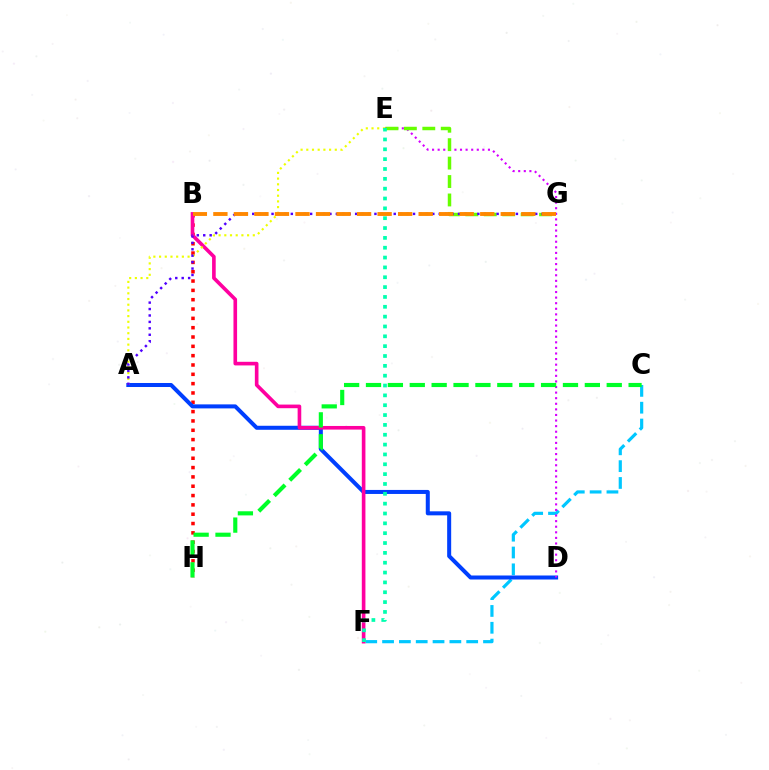{('B', 'H'): [{'color': '#ff0000', 'line_style': 'dotted', 'thickness': 2.53}], ('C', 'F'): [{'color': '#00c7ff', 'line_style': 'dashed', 'thickness': 2.29}], ('A', 'D'): [{'color': '#003fff', 'line_style': 'solid', 'thickness': 2.89}], ('B', 'F'): [{'color': '#ff00a0', 'line_style': 'solid', 'thickness': 2.61}], ('D', 'E'): [{'color': '#d600ff', 'line_style': 'dotted', 'thickness': 1.52}], ('E', 'G'): [{'color': '#66ff00', 'line_style': 'dashed', 'thickness': 2.5}], ('A', 'E'): [{'color': '#eeff00', 'line_style': 'dotted', 'thickness': 1.55}], ('A', 'G'): [{'color': '#4f00ff', 'line_style': 'dotted', 'thickness': 1.75}], ('C', 'H'): [{'color': '#00ff27', 'line_style': 'dashed', 'thickness': 2.97}], ('B', 'G'): [{'color': '#ff8800', 'line_style': 'dashed', 'thickness': 2.79}], ('E', 'F'): [{'color': '#00ffaf', 'line_style': 'dotted', 'thickness': 2.67}]}